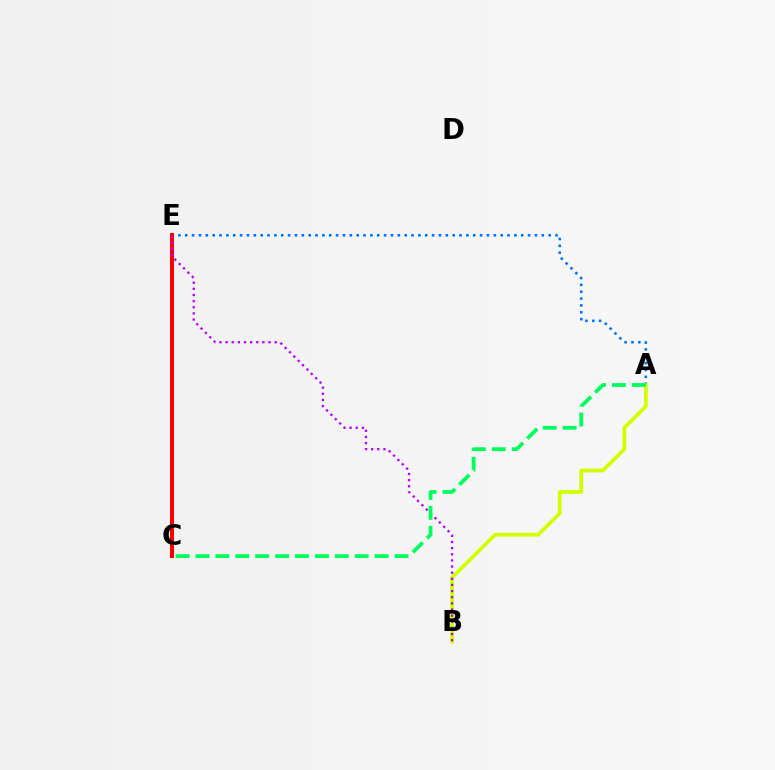{('A', 'E'): [{'color': '#0074ff', 'line_style': 'dotted', 'thickness': 1.86}], ('C', 'E'): [{'color': '#ff0000', 'line_style': 'solid', 'thickness': 2.9}], ('A', 'B'): [{'color': '#d1ff00', 'line_style': 'solid', 'thickness': 2.7}], ('B', 'E'): [{'color': '#b900ff', 'line_style': 'dotted', 'thickness': 1.67}], ('A', 'C'): [{'color': '#00ff5c', 'line_style': 'dashed', 'thickness': 2.7}]}